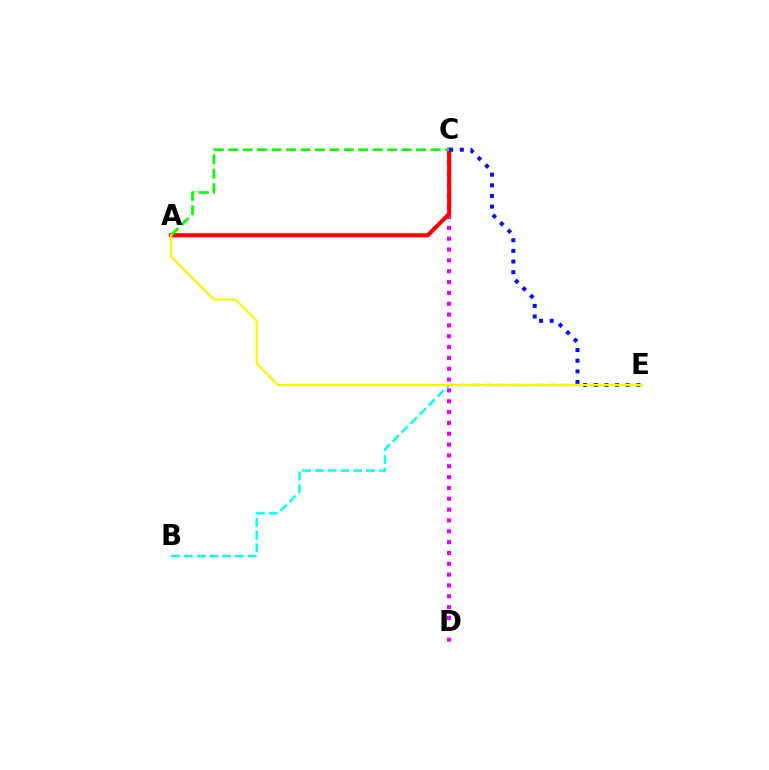{('C', 'D'): [{'color': '#ee00ff', 'line_style': 'dotted', 'thickness': 2.94}], ('A', 'C'): [{'color': '#ff0000', 'line_style': 'solid', 'thickness': 2.95}, {'color': '#08ff00', 'line_style': 'dashed', 'thickness': 1.96}], ('C', 'E'): [{'color': '#0010ff', 'line_style': 'dotted', 'thickness': 2.89}], ('B', 'E'): [{'color': '#00fff6', 'line_style': 'dashed', 'thickness': 1.73}], ('A', 'E'): [{'color': '#fcf500', 'line_style': 'solid', 'thickness': 1.59}]}